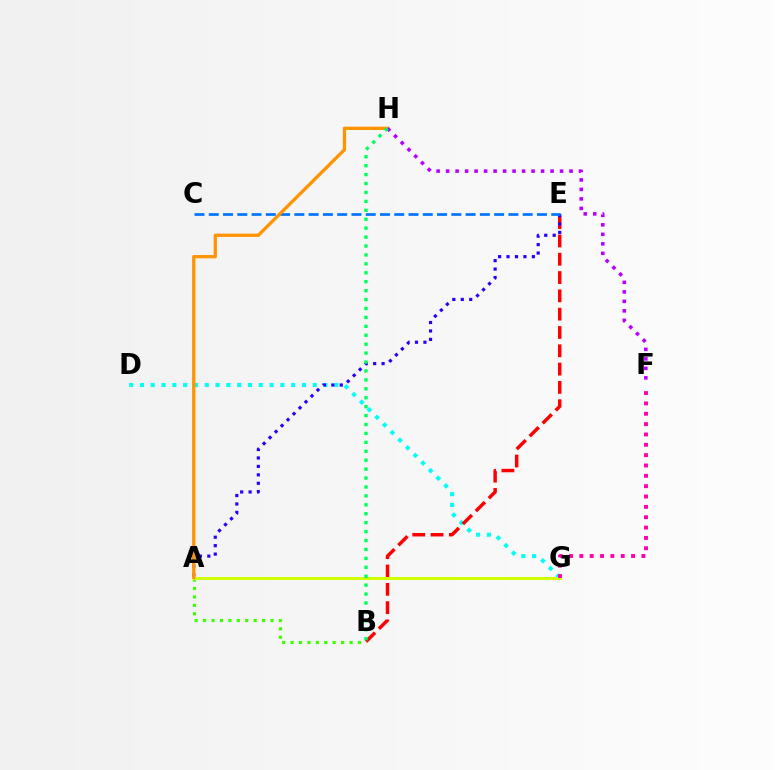{('D', 'G'): [{'color': '#00fff6', 'line_style': 'dotted', 'thickness': 2.93}], ('B', 'E'): [{'color': '#ff0000', 'line_style': 'dashed', 'thickness': 2.49}], ('A', 'E'): [{'color': '#2500ff', 'line_style': 'dotted', 'thickness': 2.29}], ('C', 'E'): [{'color': '#0074ff', 'line_style': 'dashed', 'thickness': 1.94}], ('A', 'B'): [{'color': '#3dff00', 'line_style': 'dotted', 'thickness': 2.29}], ('A', 'G'): [{'color': '#d1ff00', 'line_style': 'solid', 'thickness': 2.15}], ('A', 'H'): [{'color': '#ff9400', 'line_style': 'solid', 'thickness': 2.37}], ('F', 'H'): [{'color': '#b900ff', 'line_style': 'dotted', 'thickness': 2.58}], ('B', 'H'): [{'color': '#00ff5c', 'line_style': 'dotted', 'thickness': 2.42}], ('F', 'G'): [{'color': '#ff00ac', 'line_style': 'dotted', 'thickness': 2.81}]}